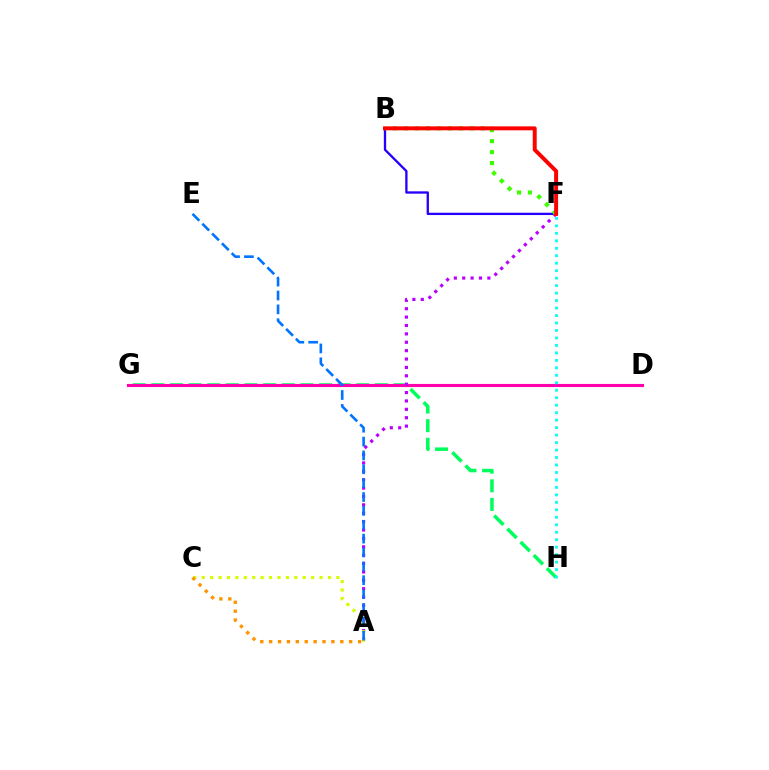{('G', 'H'): [{'color': '#00ff5c', 'line_style': 'dashed', 'thickness': 2.53}], ('D', 'G'): [{'color': '#ff00ac', 'line_style': 'solid', 'thickness': 2.25}], ('B', 'F'): [{'color': '#2500ff', 'line_style': 'solid', 'thickness': 1.67}, {'color': '#3dff00', 'line_style': 'dotted', 'thickness': 2.98}, {'color': '#ff0000', 'line_style': 'solid', 'thickness': 2.85}], ('A', 'F'): [{'color': '#b900ff', 'line_style': 'dotted', 'thickness': 2.28}], ('A', 'C'): [{'color': '#d1ff00', 'line_style': 'dotted', 'thickness': 2.29}, {'color': '#ff9400', 'line_style': 'dotted', 'thickness': 2.42}], ('A', 'E'): [{'color': '#0074ff', 'line_style': 'dashed', 'thickness': 1.88}], ('F', 'H'): [{'color': '#00fff6', 'line_style': 'dotted', 'thickness': 2.03}]}